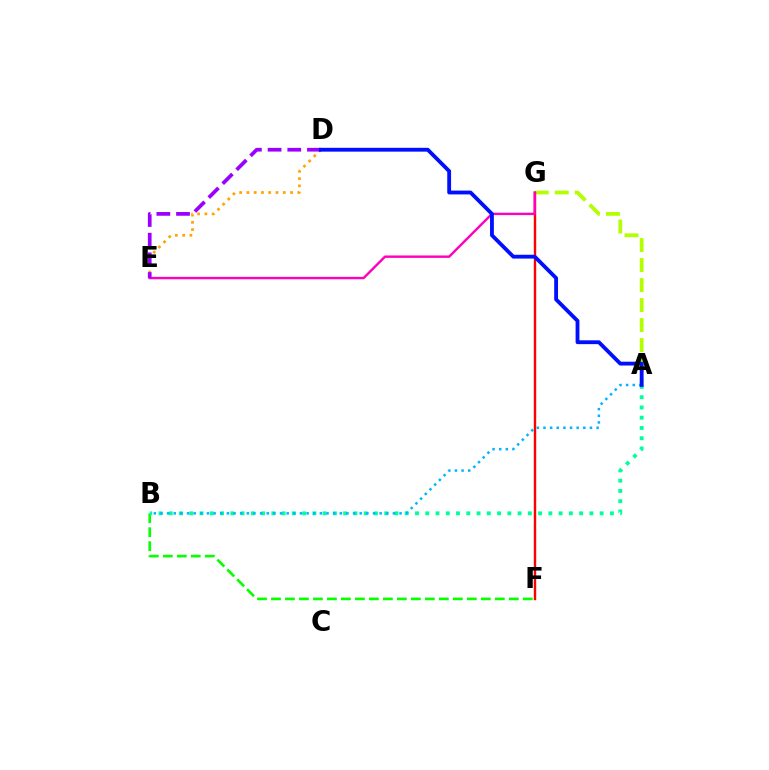{('B', 'F'): [{'color': '#08ff00', 'line_style': 'dashed', 'thickness': 1.9}], ('A', 'G'): [{'color': '#b3ff00', 'line_style': 'dashed', 'thickness': 2.72}], ('D', 'E'): [{'color': '#ffa500', 'line_style': 'dotted', 'thickness': 1.98}, {'color': '#9b00ff', 'line_style': 'dashed', 'thickness': 2.67}], ('F', 'G'): [{'color': '#ff0000', 'line_style': 'solid', 'thickness': 1.73}], ('E', 'G'): [{'color': '#ff00bd', 'line_style': 'solid', 'thickness': 1.73}], ('A', 'B'): [{'color': '#00ff9d', 'line_style': 'dotted', 'thickness': 2.79}, {'color': '#00b5ff', 'line_style': 'dotted', 'thickness': 1.8}], ('A', 'D'): [{'color': '#0010ff', 'line_style': 'solid', 'thickness': 2.76}]}